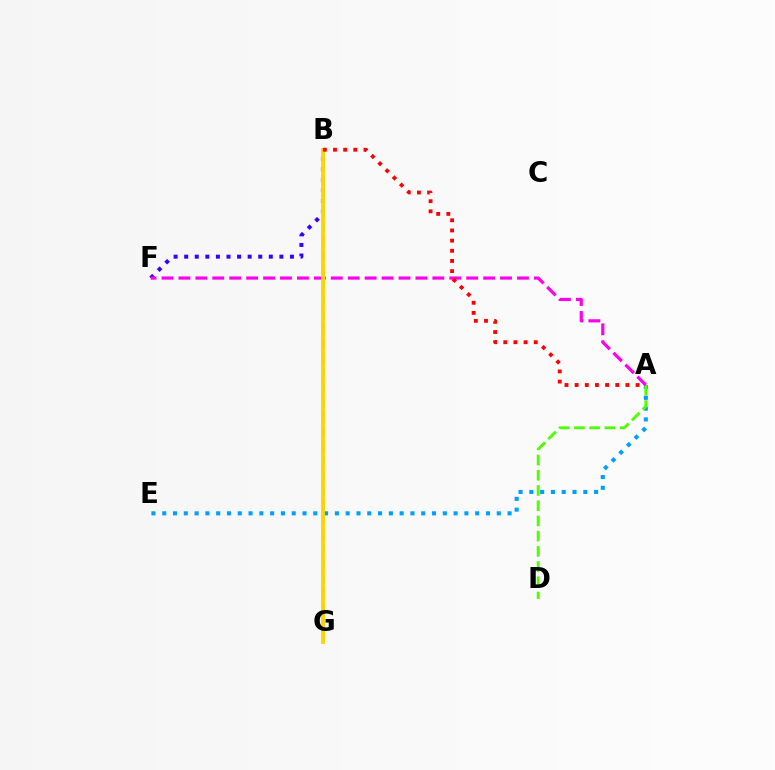{('A', 'E'): [{'color': '#009eff', 'line_style': 'dotted', 'thickness': 2.93}], ('B', 'F'): [{'color': '#3700ff', 'line_style': 'dotted', 'thickness': 2.87}], ('A', 'D'): [{'color': '#4fff00', 'line_style': 'dashed', 'thickness': 2.07}], ('A', 'F'): [{'color': '#ff00ed', 'line_style': 'dashed', 'thickness': 2.3}], ('B', 'G'): [{'color': '#00ff86', 'line_style': 'dashed', 'thickness': 1.99}, {'color': '#ffd500', 'line_style': 'solid', 'thickness': 2.8}], ('A', 'B'): [{'color': '#ff0000', 'line_style': 'dotted', 'thickness': 2.76}]}